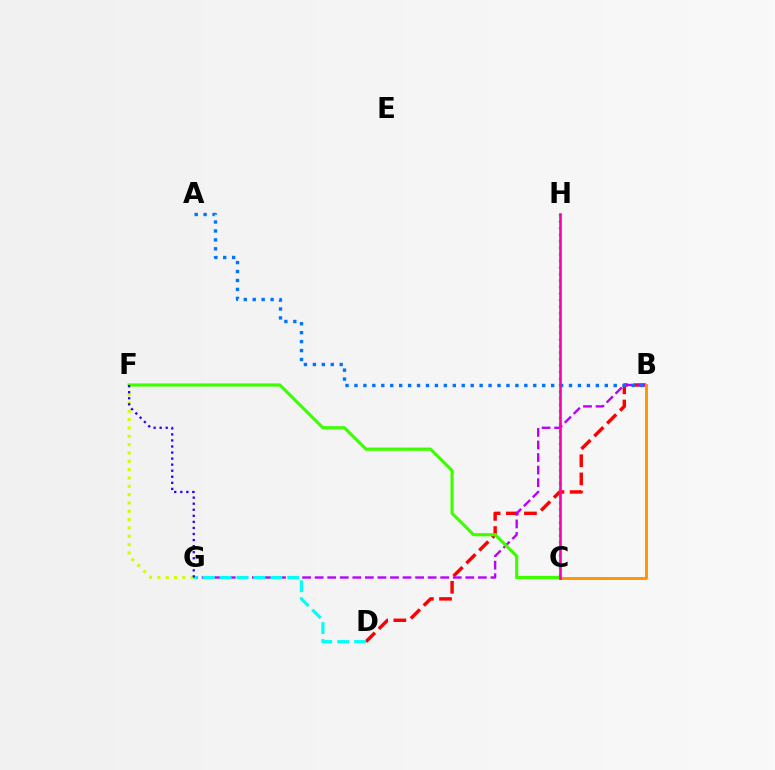{('B', 'D'): [{'color': '#ff0000', 'line_style': 'dashed', 'thickness': 2.47}], ('B', 'G'): [{'color': '#b900ff', 'line_style': 'dashed', 'thickness': 1.71}], ('C', 'H'): [{'color': '#00ff5c', 'line_style': 'dotted', 'thickness': 1.78}, {'color': '#ff00ac', 'line_style': 'solid', 'thickness': 1.9}], ('B', 'C'): [{'color': '#ff9400', 'line_style': 'solid', 'thickness': 2.08}], ('C', 'F'): [{'color': '#3dff00', 'line_style': 'solid', 'thickness': 2.29}], ('F', 'G'): [{'color': '#d1ff00', 'line_style': 'dotted', 'thickness': 2.26}, {'color': '#2500ff', 'line_style': 'dotted', 'thickness': 1.65}], ('A', 'B'): [{'color': '#0074ff', 'line_style': 'dotted', 'thickness': 2.43}], ('D', 'G'): [{'color': '#00fff6', 'line_style': 'dashed', 'thickness': 2.3}]}